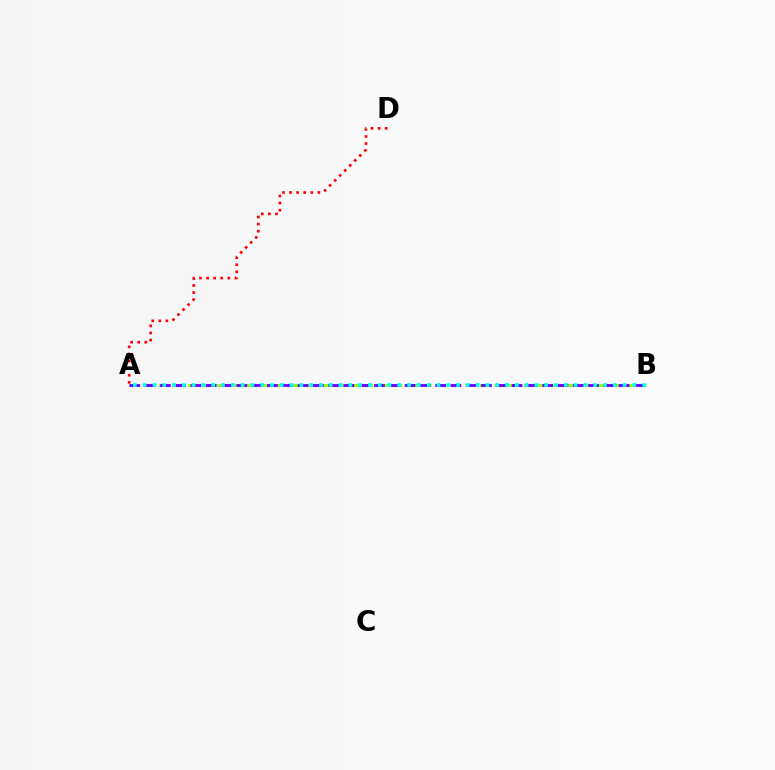{('A', 'B'): [{'color': '#84ff00', 'line_style': 'dashed', 'thickness': 1.98}, {'color': '#7200ff', 'line_style': 'dashed', 'thickness': 2.08}, {'color': '#00fff6', 'line_style': 'dotted', 'thickness': 2.66}], ('A', 'D'): [{'color': '#ff0000', 'line_style': 'dotted', 'thickness': 1.93}]}